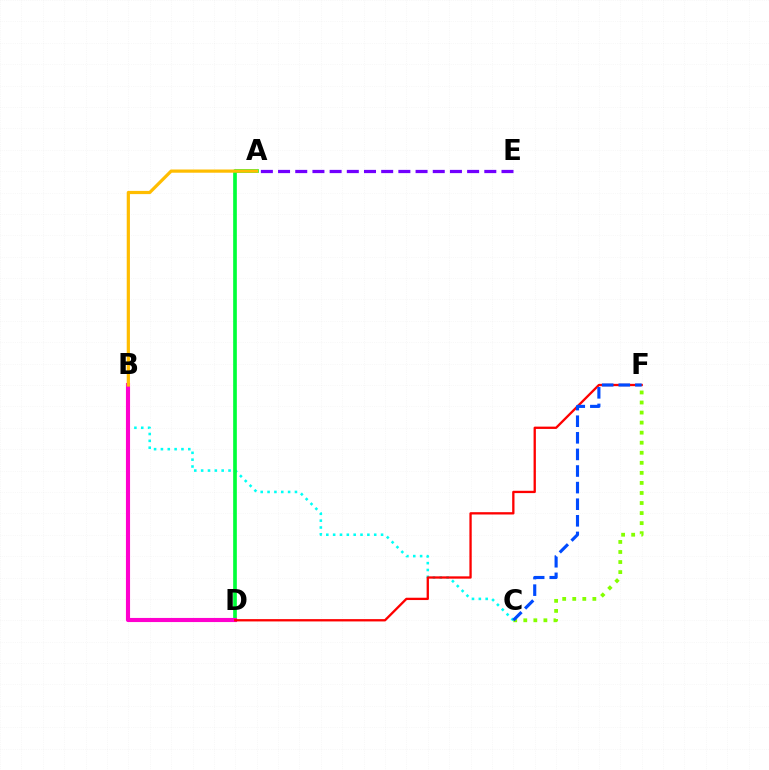{('B', 'C'): [{'color': '#00fff6', 'line_style': 'dotted', 'thickness': 1.86}], ('A', 'D'): [{'color': '#00ff39', 'line_style': 'solid', 'thickness': 2.65}], ('B', 'D'): [{'color': '#ff00cf', 'line_style': 'solid', 'thickness': 2.97}], ('D', 'F'): [{'color': '#ff0000', 'line_style': 'solid', 'thickness': 1.67}], ('A', 'E'): [{'color': '#7200ff', 'line_style': 'dashed', 'thickness': 2.33}], ('C', 'F'): [{'color': '#84ff00', 'line_style': 'dotted', 'thickness': 2.73}, {'color': '#004bff', 'line_style': 'dashed', 'thickness': 2.25}], ('A', 'B'): [{'color': '#ffbd00', 'line_style': 'solid', 'thickness': 2.31}]}